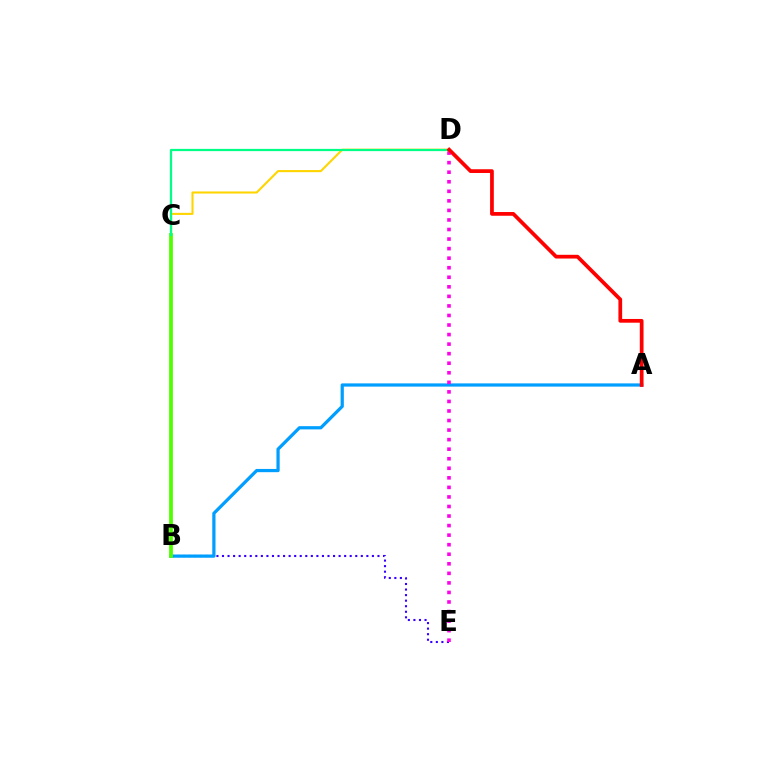{('C', 'D'): [{'color': '#ffd500', 'line_style': 'solid', 'thickness': 1.5}, {'color': '#00ff86', 'line_style': 'solid', 'thickness': 1.61}], ('B', 'E'): [{'color': '#3700ff', 'line_style': 'dotted', 'thickness': 1.51}], ('A', 'B'): [{'color': '#009eff', 'line_style': 'solid', 'thickness': 2.32}], ('B', 'C'): [{'color': '#4fff00', 'line_style': 'solid', 'thickness': 2.72}], ('D', 'E'): [{'color': '#ff00ed', 'line_style': 'dotted', 'thickness': 2.59}], ('A', 'D'): [{'color': '#ff0000', 'line_style': 'solid', 'thickness': 2.69}]}